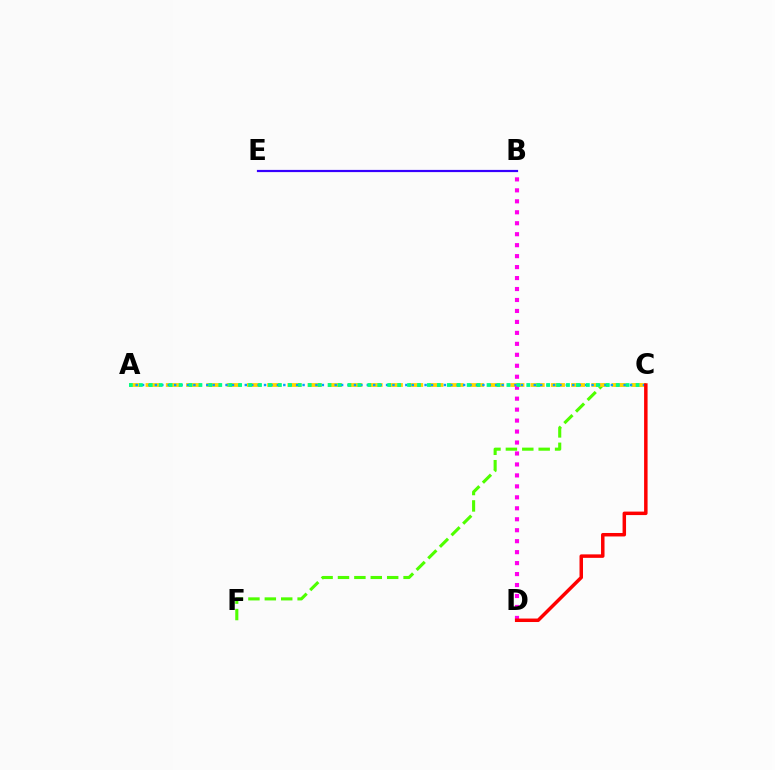{('C', 'F'): [{'color': '#4fff00', 'line_style': 'dashed', 'thickness': 2.23}], ('B', 'E'): [{'color': '#3700ff', 'line_style': 'solid', 'thickness': 1.59}], ('A', 'C'): [{'color': '#ffd500', 'line_style': 'dashed', 'thickness': 2.75}, {'color': '#009eff', 'line_style': 'dotted', 'thickness': 1.74}, {'color': '#00ff86', 'line_style': 'dotted', 'thickness': 2.7}], ('B', 'D'): [{'color': '#ff00ed', 'line_style': 'dotted', 'thickness': 2.98}], ('C', 'D'): [{'color': '#ff0000', 'line_style': 'solid', 'thickness': 2.51}]}